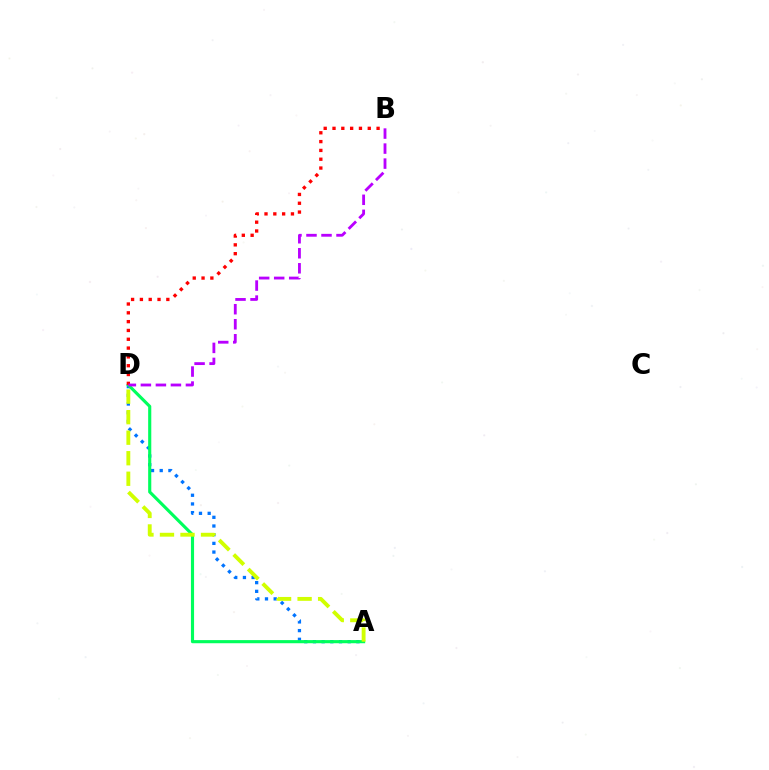{('A', 'D'): [{'color': '#0074ff', 'line_style': 'dotted', 'thickness': 2.36}, {'color': '#00ff5c', 'line_style': 'solid', 'thickness': 2.25}, {'color': '#d1ff00', 'line_style': 'dashed', 'thickness': 2.79}], ('B', 'D'): [{'color': '#ff0000', 'line_style': 'dotted', 'thickness': 2.39}, {'color': '#b900ff', 'line_style': 'dashed', 'thickness': 2.04}]}